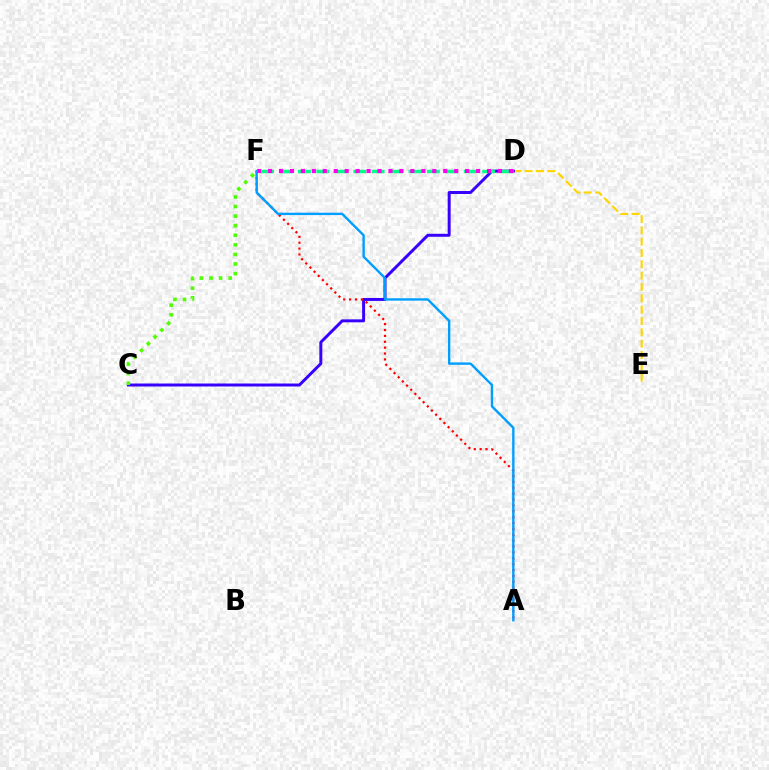{('D', 'E'): [{'color': '#ffd500', 'line_style': 'dashed', 'thickness': 1.54}], ('C', 'D'): [{'color': '#3700ff', 'line_style': 'solid', 'thickness': 2.13}], ('D', 'F'): [{'color': '#00ff86', 'line_style': 'dashed', 'thickness': 2.5}, {'color': '#ff00ed', 'line_style': 'dotted', 'thickness': 2.97}], ('A', 'F'): [{'color': '#ff0000', 'line_style': 'dotted', 'thickness': 1.6}, {'color': '#009eff', 'line_style': 'solid', 'thickness': 1.71}], ('C', 'F'): [{'color': '#4fff00', 'line_style': 'dotted', 'thickness': 2.6}]}